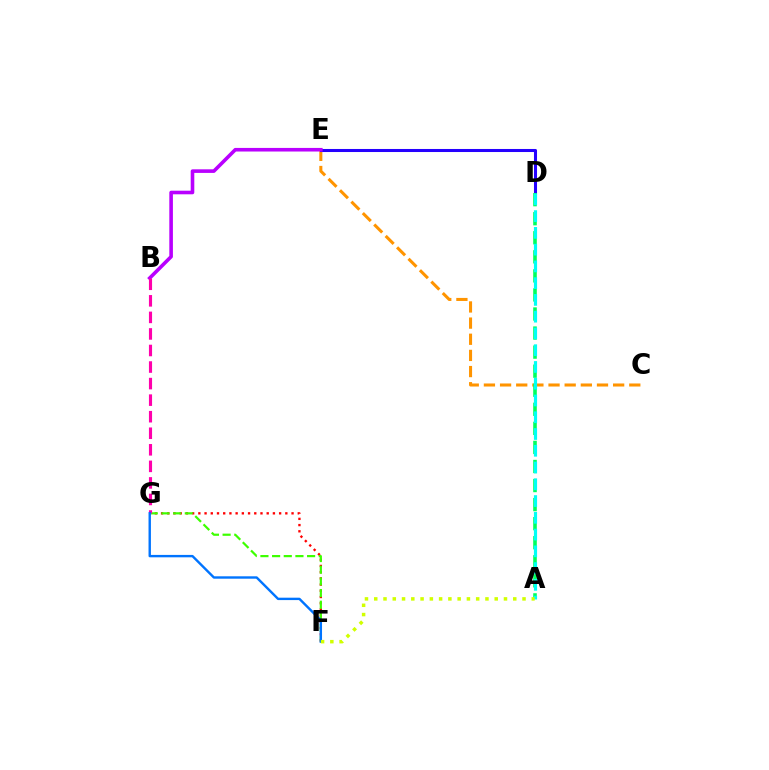{('F', 'G'): [{'color': '#ff0000', 'line_style': 'dotted', 'thickness': 1.69}, {'color': '#3dff00', 'line_style': 'dashed', 'thickness': 1.59}, {'color': '#0074ff', 'line_style': 'solid', 'thickness': 1.73}], ('C', 'E'): [{'color': '#ff9400', 'line_style': 'dashed', 'thickness': 2.19}], ('D', 'E'): [{'color': '#2500ff', 'line_style': 'solid', 'thickness': 2.2}], ('A', 'D'): [{'color': '#00ff5c', 'line_style': 'dashed', 'thickness': 2.59}, {'color': '#00fff6', 'line_style': 'dashed', 'thickness': 2.28}], ('B', 'E'): [{'color': '#b900ff', 'line_style': 'solid', 'thickness': 2.59}], ('B', 'G'): [{'color': '#ff00ac', 'line_style': 'dashed', 'thickness': 2.25}], ('A', 'F'): [{'color': '#d1ff00', 'line_style': 'dotted', 'thickness': 2.52}]}